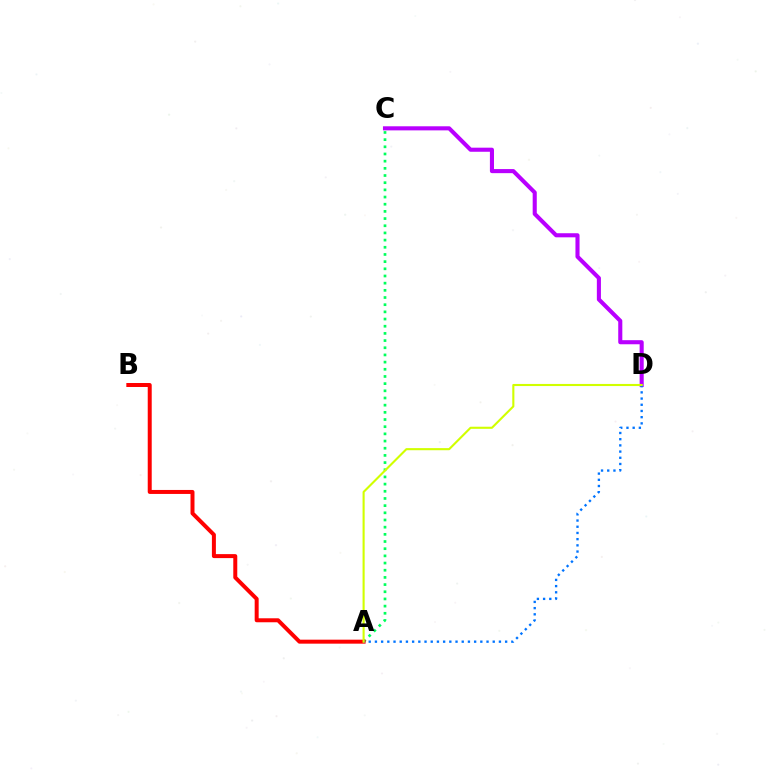{('C', 'D'): [{'color': '#b900ff', 'line_style': 'solid', 'thickness': 2.94}], ('A', 'C'): [{'color': '#00ff5c', 'line_style': 'dotted', 'thickness': 1.95}], ('A', 'B'): [{'color': '#ff0000', 'line_style': 'solid', 'thickness': 2.87}], ('A', 'D'): [{'color': '#0074ff', 'line_style': 'dotted', 'thickness': 1.68}, {'color': '#d1ff00', 'line_style': 'solid', 'thickness': 1.52}]}